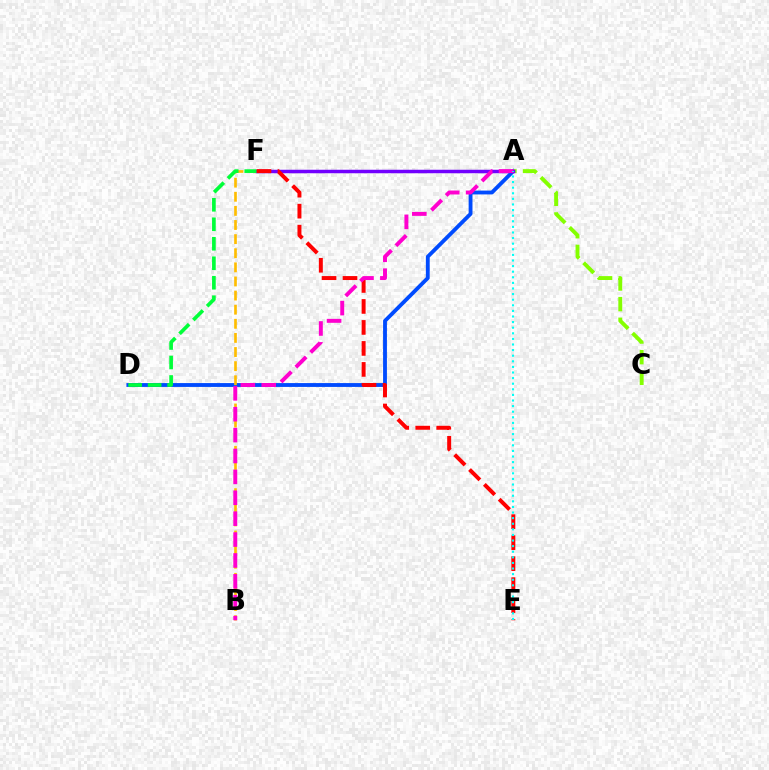{('A', 'D'): [{'color': '#004bff', 'line_style': 'solid', 'thickness': 2.76}], ('B', 'F'): [{'color': '#ffbd00', 'line_style': 'dashed', 'thickness': 1.92}], ('A', 'C'): [{'color': '#84ff00', 'line_style': 'dashed', 'thickness': 2.8}], ('A', 'F'): [{'color': '#7200ff', 'line_style': 'solid', 'thickness': 2.52}], ('D', 'F'): [{'color': '#00ff39', 'line_style': 'dashed', 'thickness': 2.65}], ('E', 'F'): [{'color': '#ff0000', 'line_style': 'dashed', 'thickness': 2.85}], ('A', 'B'): [{'color': '#ff00cf', 'line_style': 'dashed', 'thickness': 2.84}], ('A', 'E'): [{'color': '#00fff6', 'line_style': 'dotted', 'thickness': 1.52}]}